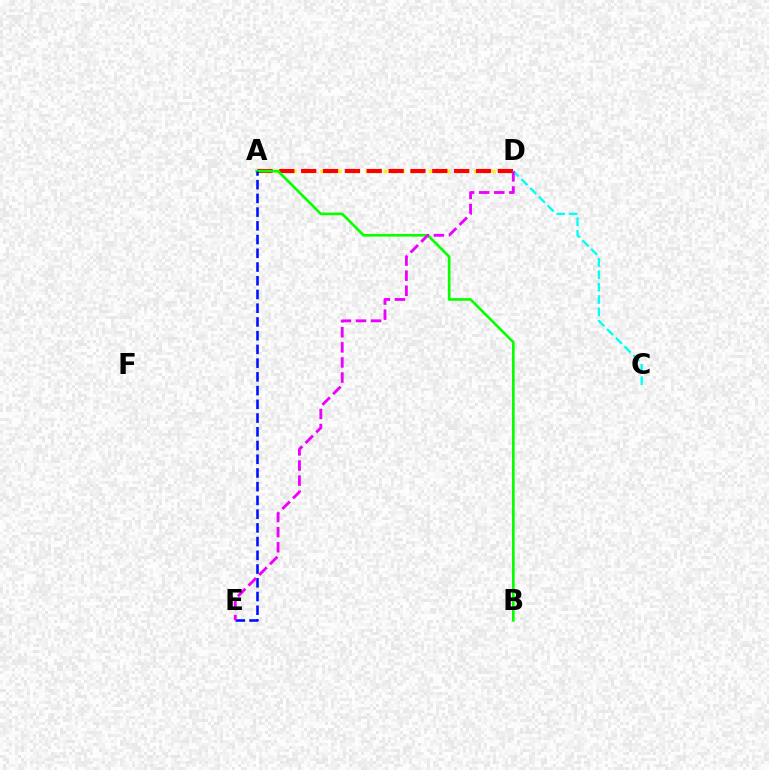{('A', 'D'): [{'color': '#fcf500', 'line_style': 'dotted', 'thickness': 2.46}, {'color': '#ff0000', 'line_style': 'dashed', 'thickness': 2.97}], ('C', 'D'): [{'color': '#00fff6', 'line_style': 'dashed', 'thickness': 1.68}], ('A', 'B'): [{'color': '#08ff00', 'line_style': 'solid', 'thickness': 1.91}], ('A', 'E'): [{'color': '#0010ff', 'line_style': 'dashed', 'thickness': 1.87}], ('D', 'E'): [{'color': '#ee00ff', 'line_style': 'dashed', 'thickness': 2.05}]}